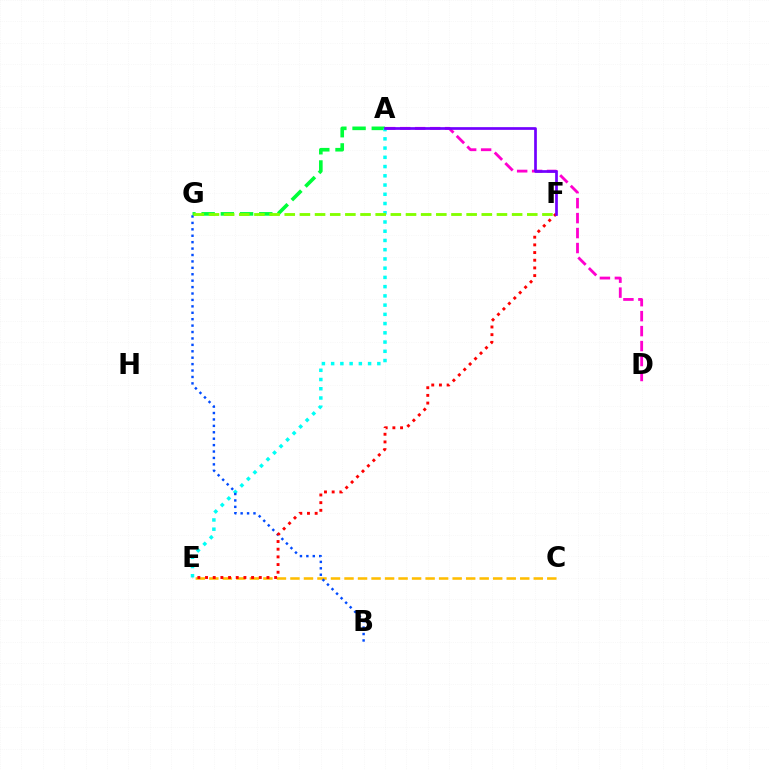{('A', 'G'): [{'color': '#00ff39', 'line_style': 'dashed', 'thickness': 2.61}], ('A', 'D'): [{'color': '#ff00cf', 'line_style': 'dashed', 'thickness': 2.03}], ('A', 'E'): [{'color': '#00fff6', 'line_style': 'dotted', 'thickness': 2.51}], ('C', 'E'): [{'color': '#ffbd00', 'line_style': 'dashed', 'thickness': 1.84}], ('B', 'G'): [{'color': '#004bff', 'line_style': 'dotted', 'thickness': 1.74}], ('E', 'F'): [{'color': '#ff0000', 'line_style': 'dotted', 'thickness': 2.09}], ('A', 'F'): [{'color': '#7200ff', 'line_style': 'solid', 'thickness': 1.95}], ('F', 'G'): [{'color': '#84ff00', 'line_style': 'dashed', 'thickness': 2.06}]}